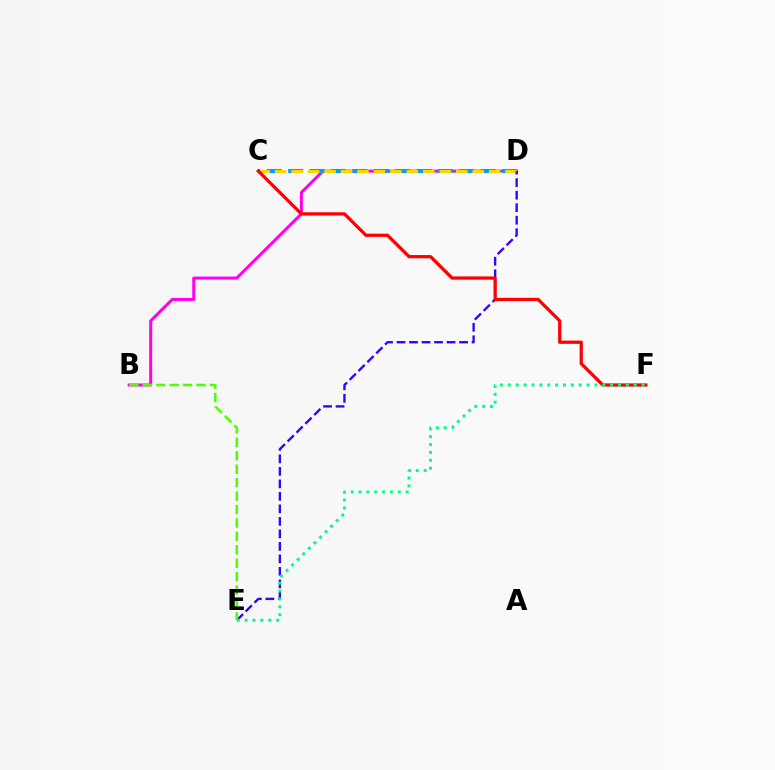{('B', 'D'): [{'color': '#ff00ed', 'line_style': 'solid', 'thickness': 2.16}], ('C', 'D'): [{'color': '#009eff', 'line_style': 'dashed', 'thickness': 2.91}, {'color': '#ffd500', 'line_style': 'dashed', 'thickness': 2.24}], ('D', 'E'): [{'color': '#3700ff', 'line_style': 'dashed', 'thickness': 1.7}], ('B', 'E'): [{'color': '#4fff00', 'line_style': 'dashed', 'thickness': 1.82}], ('C', 'F'): [{'color': '#ff0000', 'line_style': 'solid', 'thickness': 2.34}], ('E', 'F'): [{'color': '#00ff86', 'line_style': 'dotted', 'thickness': 2.14}]}